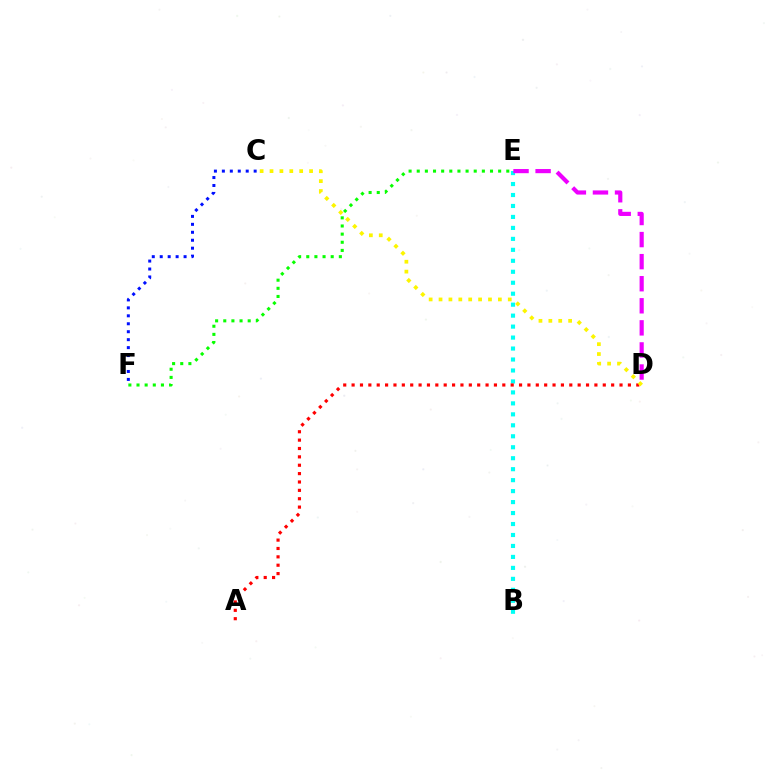{('E', 'F'): [{'color': '#08ff00', 'line_style': 'dotted', 'thickness': 2.21}], ('C', 'F'): [{'color': '#0010ff', 'line_style': 'dotted', 'thickness': 2.16}], ('B', 'E'): [{'color': '#00fff6', 'line_style': 'dotted', 'thickness': 2.98}], ('A', 'D'): [{'color': '#ff0000', 'line_style': 'dotted', 'thickness': 2.27}], ('C', 'D'): [{'color': '#fcf500', 'line_style': 'dotted', 'thickness': 2.69}], ('D', 'E'): [{'color': '#ee00ff', 'line_style': 'dashed', 'thickness': 3.0}]}